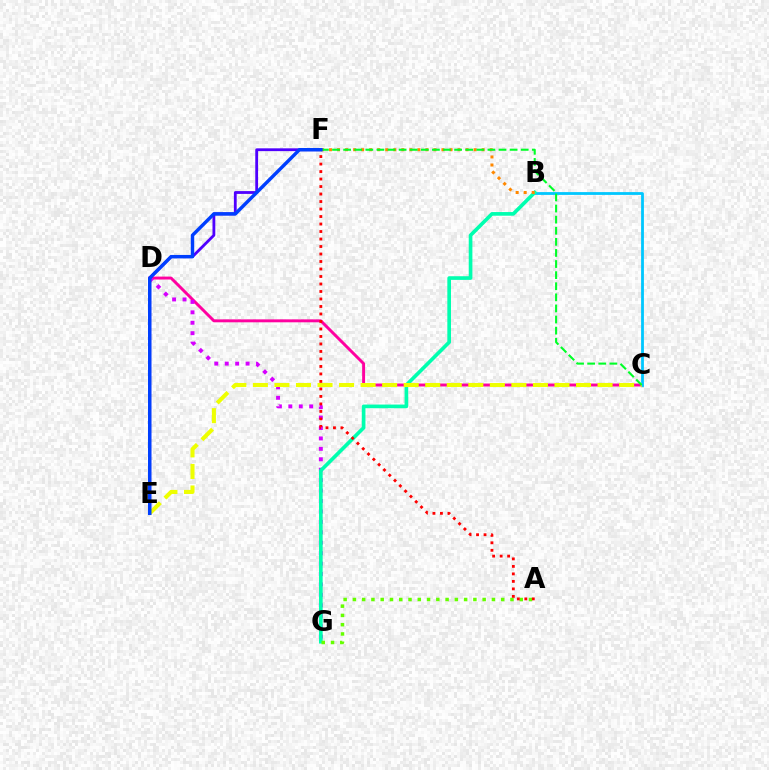{('C', 'D'): [{'color': '#ff00a0', 'line_style': 'solid', 'thickness': 2.11}], ('B', 'C'): [{'color': '#00c7ff', 'line_style': 'solid', 'thickness': 2.01}], ('D', 'G'): [{'color': '#d600ff', 'line_style': 'dotted', 'thickness': 2.83}], ('B', 'G'): [{'color': '#00ffaf', 'line_style': 'solid', 'thickness': 2.63}], ('C', 'E'): [{'color': '#eeff00', 'line_style': 'dashed', 'thickness': 2.93}], ('B', 'F'): [{'color': '#ff8800', 'line_style': 'dotted', 'thickness': 2.18}], ('C', 'F'): [{'color': '#00ff27', 'line_style': 'dashed', 'thickness': 1.51}], ('E', 'F'): [{'color': '#4f00ff', 'line_style': 'solid', 'thickness': 2.02}, {'color': '#003fff', 'line_style': 'solid', 'thickness': 2.47}], ('A', 'G'): [{'color': '#66ff00', 'line_style': 'dotted', 'thickness': 2.52}], ('A', 'F'): [{'color': '#ff0000', 'line_style': 'dotted', 'thickness': 2.04}]}